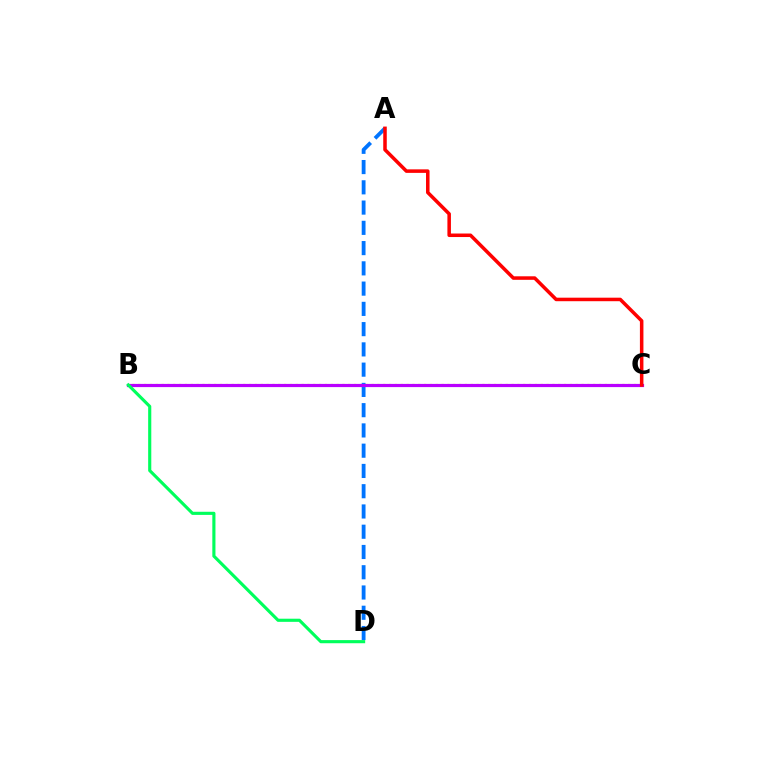{('A', 'D'): [{'color': '#0074ff', 'line_style': 'dashed', 'thickness': 2.75}], ('B', 'C'): [{'color': '#d1ff00', 'line_style': 'dotted', 'thickness': 1.58}, {'color': '#b900ff', 'line_style': 'solid', 'thickness': 2.3}], ('A', 'C'): [{'color': '#ff0000', 'line_style': 'solid', 'thickness': 2.54}], ('B', 'D'): [{'color': '#00ff5c', 'line_style': 'solid', 'thickness': 2.25}]}